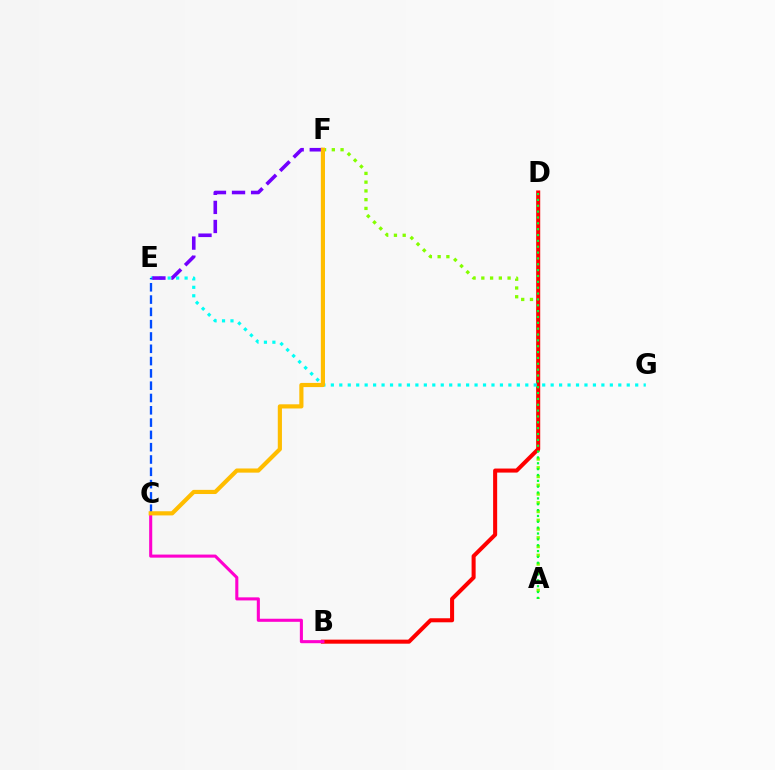{('A', 'F'): [{'color': '#84ff00', 'line_style': 'dotted', 'thickness': 2.38}], ('B', 'D'): [{'color': '#ff0000', 'line_style': 'solid', 'thickness': 2.91}], ('E', 'G'): [{'color': '#00fff6', 'line_style': 'dotted', 'thickness': 2.3}], ('E', 'F'): [{'color': '#7200ff', 'line_style': 'dashed', 'thickness': 2.59}], ('A', 'D'): [{'color': '#00ff39', 'line_style': 'dotted', 'thickness': 1.59}], ('C', 'E'): [{'color': '#004bff', 'line_style': 'dashed', 'thickness': 1.67}], ('B', 'C'): [{'color': '#ff00cf', 'line_style': 'solid', 'thickness': 2.21}], ('C', 'F'): [{'color': '#ffbd00', 'line_style': 'solid', 'thickness': 3.0}]}